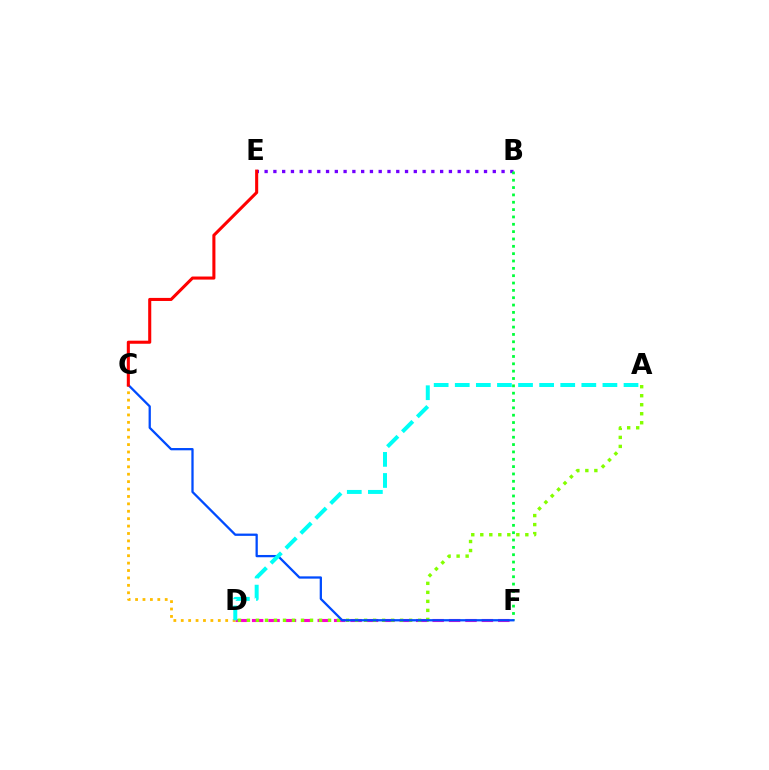{('D', 'F'): [{'color': '#ff00cf', 'line_style': 'dashed', 'thickness': 2.23}], ('B', 'E'): [{'color': '#7200ff', 'line_style': 'dotted', 'thickness': 2.38}], ('A', 'D'): [{'color': '#84ff00', 'line_style': 'dotted', 'thickness': 2.45}, {'color': '#00fff6', 'line_style': 'dashed', 'thickness': 2.87}], ('B', 'F'): [{'color': '#00ff39', 'line_style': 'dotted', 'thickness': 2.0}], ('C', 'D'): [{'color': '#ffbd00', 'line_style': 'dotted', 'thickness': 2.01}], ('C', 'F'): [{'color': '#004bff', 'line_style': 'solid', 'thickness': 1.64}], ('C', 'E'): [{'color': '#ff0000', 'line_style': 'solid', 'thickness': 2.21}]}